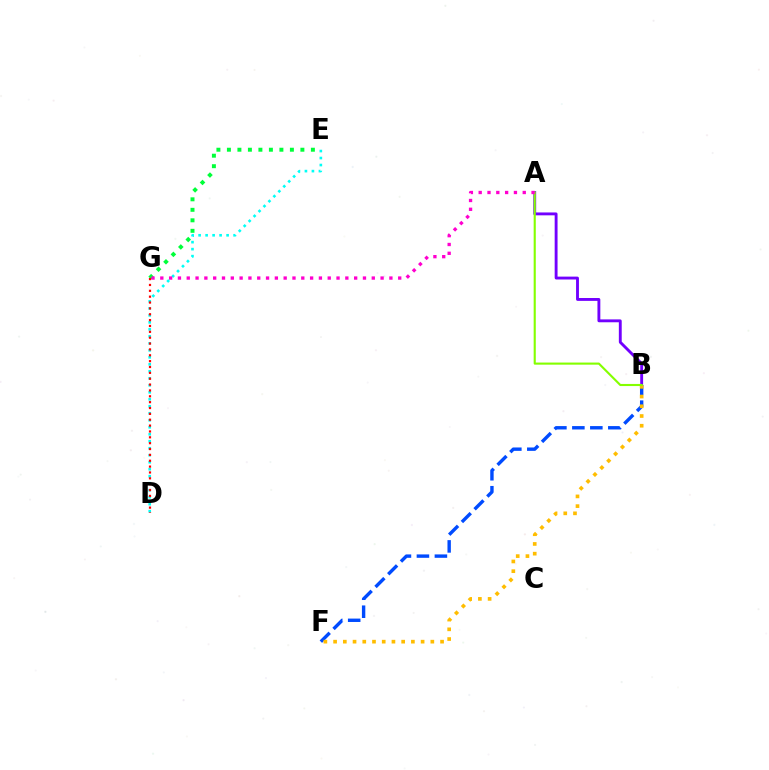{('B', 'F'): [{'color': '#004bff', 'line_style': 'dashed', 'thickness': 2.44}, {'color': '#ffbd00', 'line_style': 'dotted', 'thickness': 2.64}], ('A', 'B'): [{'color': '#7200ff', 'line_style': 'solid', 'thickness': 2.07}, {'color': '#84ff00', 'line_style': 'solid', 'thickness': 1.52}], ('D', 'E'): [{'color': '#00fff6', 'line_style': 'dotted', 'thickness': 1.9}], ('E', 'G'): [{'color': '#00ff39', 'line_style': 'dotted', 'thickness': 2.85}], ('D', 'G'): [{'color': '#ff0000', 'line_style': 'dotted', 'thickness': 1.59}], ('A', 'G'): [{'color': '#ff00cf', 'line_style': 'dotted', 'thickness': 2.39}]}